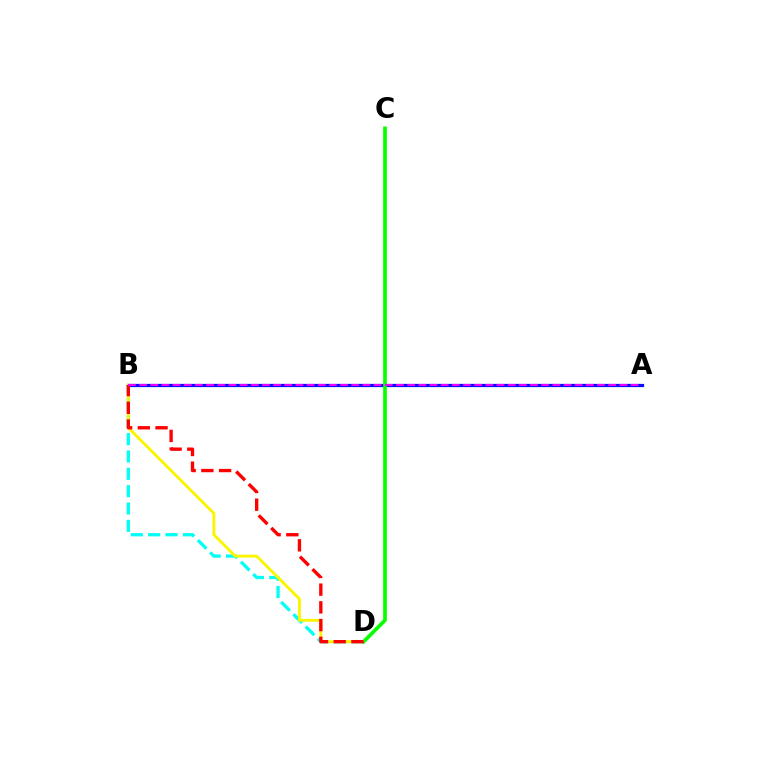{('B', 'D'): [{'color': '#00fff6', 'line_style': 'dashed', 'thickness': 2.36}, {'color': '#fcf500', 'line_style': 'solid', 'thickness': 2.09}, {'color': '#ff0000', 'line_style': 'dashed', 'thickness': 2.41}], ('A', 'B'): [{'color': '#0010ff', 'line_style': 'solid', 'thickness': 2.32}, {'color': '#ee00ff', 'line_style': 'dashed', 'thickness': 1.52}], ('C', 'D'): [{'color': '#08ff00', 'line_style': 'solid', 'thickness': 2.65}]}